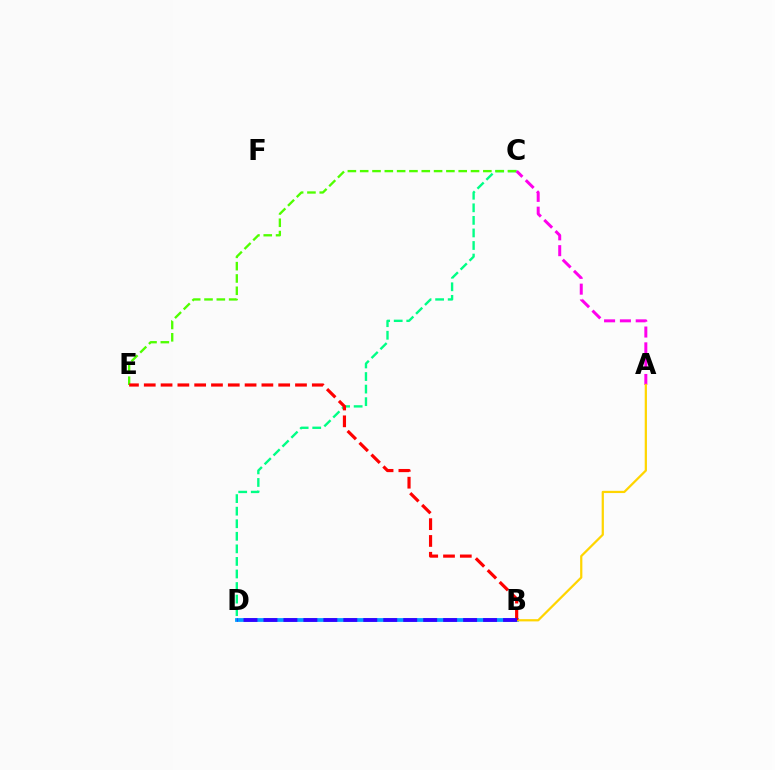{('C', 'D'): [{'color': '#00ff86', 'line_style': 'dashed', 'thickness': 1.71}], ('C', 'E'): [{'color': '#4fff00', 'line_style': 'dashed', 'thickness': 1.67}], ('A', 'C'): [{'color': '#ff00ed', 'line_style': 'dashed', 'thickness': 2.15}], ('B', 'D'): [{'color': '#009eff', 'line_style': 'solid', 'thickness': 2.73}, {'color': '#3700ff', 'line_style': 'dashed', 'thickness': 2.71}], ('A', 'B'): [{'color': '#ffd500', 'line_style': 'solid', 'thickness': 1.61}], ('B', 'E'): [{'color': '#ff0000', 'line_style': 'dashed', 'thickness': 2.28}]}